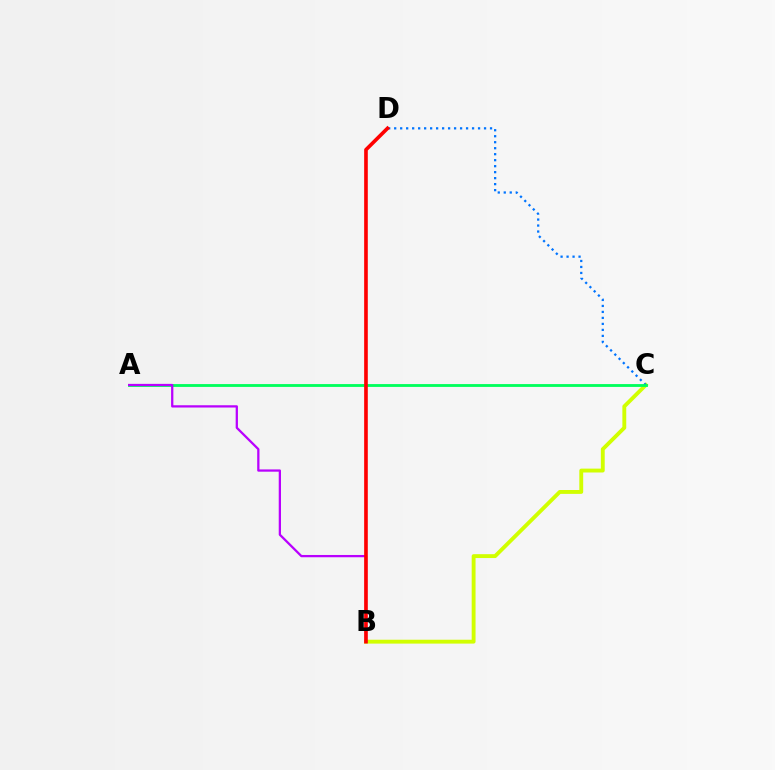{('B', 'C'): [{'color': '#d1ff00', 'line_style': 'solid', 'thickness': 2.79}], ('C', 'D'): [{'color': '#0074ff', 'line_style': 'dotted', 'thickness': 1.63}], ('A', 'C'): [{'color': '#00ff5c', 'line_style': 'solid', 'thickness': 2.04}], ('A', 'B'): [{'color': '#b900ff', 'line_style': 'solid', 'thickness': 1.63}], ('B', 'D'): [{'color': '#ff0000', 'line_style': 'solid', 'thickness': 2.62}]}